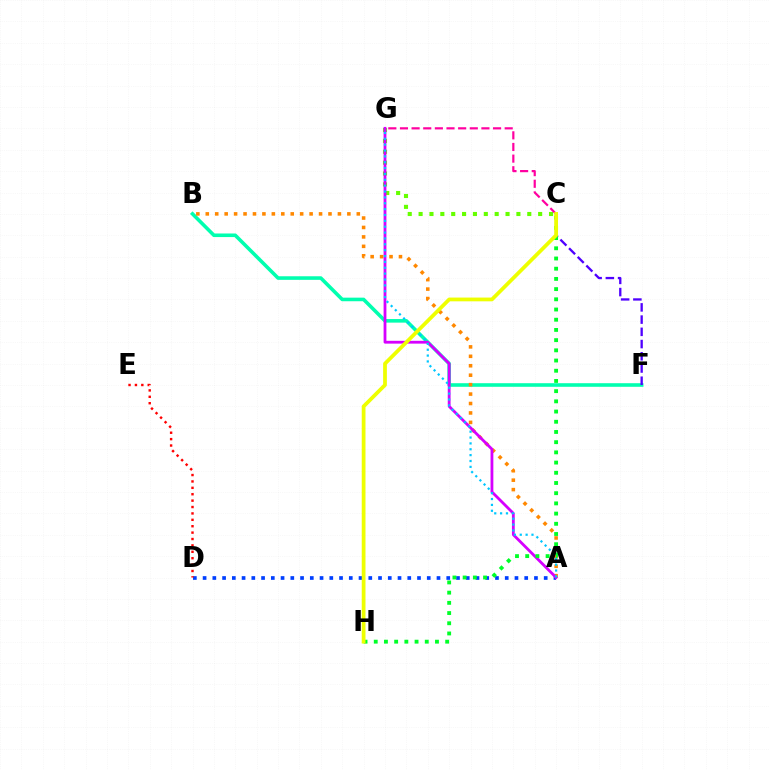{('C', 'G'): [{'color': '#66ff00', 'line_style': 'dotted', 'thickness': 2.95}, {'color': '#ff00a0', 'line_style': 'dashed', 'thickness': 1.58}], ('B', 'F'): [{'color': '#00ffaf', 'line_style': 'solid', 'thickness': 2.58}], ('A', 'D'): [{'color': '#003fff', 'line_style': 'dotted', 'thickness': 2.65}], ('A', 'B'): [{'color': '#ff8800', 'line_style': 'dotted', 'thickness': 2.56}], ('C', 'F'): [{'color': '#4f00ff', 'line_style': 'dashed', 'thickness': 1.66}], ('D', 'E'): [{'color': '#ff0000', 'line_style': 'dotted', 'thickness': 1.74}], ('A', 'G'): [{'color': '#d600ff', 'line_style': 'solid', 'thickness': 2.02}, {'color': '#00c7ff', 'line_style': 'dotted', 'thickness': 1.59}], ('C', 'H'): [{'color': '#00ff27', 'line_style': 'dotted', 'thickness': 2.77}, {'color': '#eeff00', 'line_style': 'solid', 'thickness': 2.71}]}